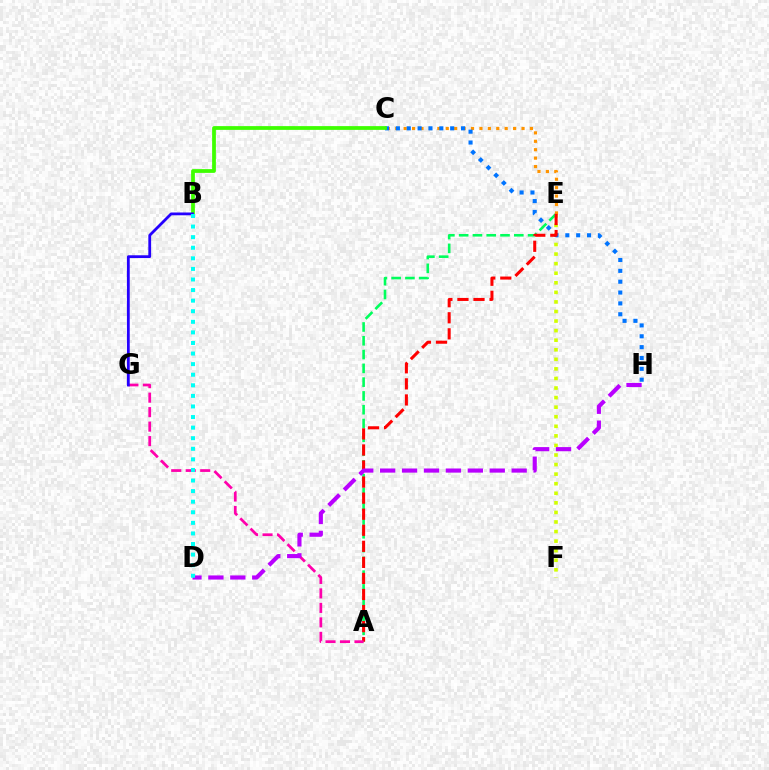{('E', 'F'): [{'color': '#d1ff00', 'line_style': 'dotted', 'thickness': 2.6}], ('A', 'E'): [{'color': '#00ff5c', 'line_style': 'dashed', 'thickness': 1.87}, {'color': '#ff0000', 'line_style': 'dashed', 'thickness': 2.18}], ('C', 'E'): [{'color': '#ff9400', 'line_style': 'dotted', 'thickness': 2.29}], ('C', 'H'): [{'color': '#0074ff', 'line_style': 'dotted', 'thickness': 2.95}], ('A', 'G'): [{'color': '#ff00ac', 'line_style': 'dashed', 'thickness': 1.97}], ('B', 'C'): [{'color': '#3dff00', 'line_style': 'solid', 'thickness': 2.71}], ('B', 'G'): [{'color': '#2500ff', 'line_style': 'solid', 'thickness': 2.01}], ('D', 'H'): [{'color': '#b900ff', 'line_style': 'dashed', 'thickness': 2.98}], ('B', 'D'): [{'color': '#00fff6', 'line_style': 'dotted', 'thickness': 2.87}]}